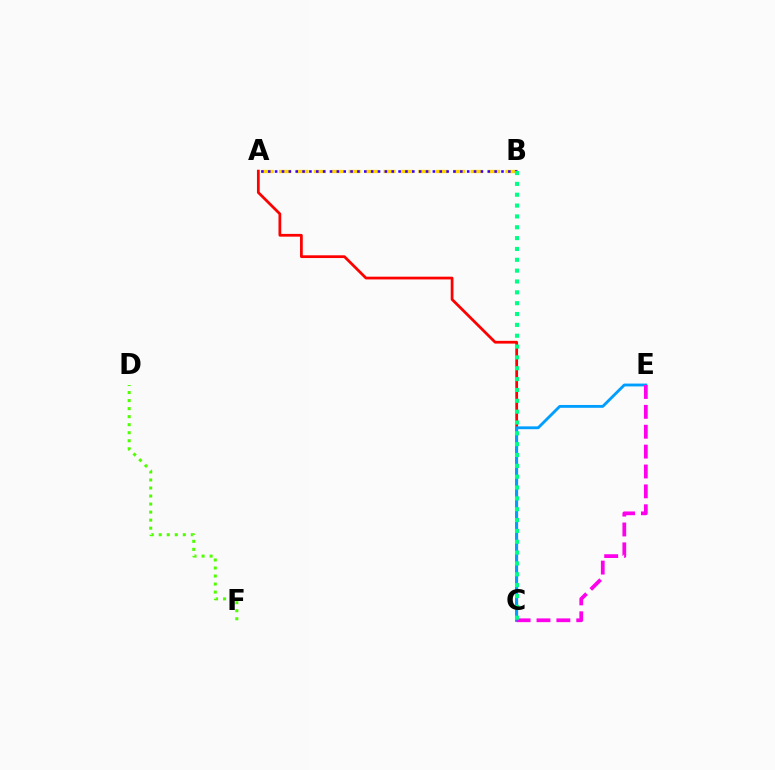{('A', 'C'): [{'color': '#ff0000', 'line_style': 'solid', 'thickness': 1.98}], ('C', 'E'): [{'color': '#009eff', 'line_style': 'solid', 'thickness': 2.04}, {'color': '#ff00ed', 'line_style': 'dashed', 'thickness': 2.7}], ('A', 'B'): [{'color': '#ffd500', 'line_style': 'dashed', 'thickness': 2.37}, {'color': '#3700ff', 'line_style': 'dotted', 'thickness': 1.86}], ('D', 'F'): [{'color': '#4fff00', 'line_style': 'dotted', 'thickness': 2.18}], ('B', 'C'): [{'color': '#00ff86', 'line_style': 'dotted', 'thickness': 2.95}]}